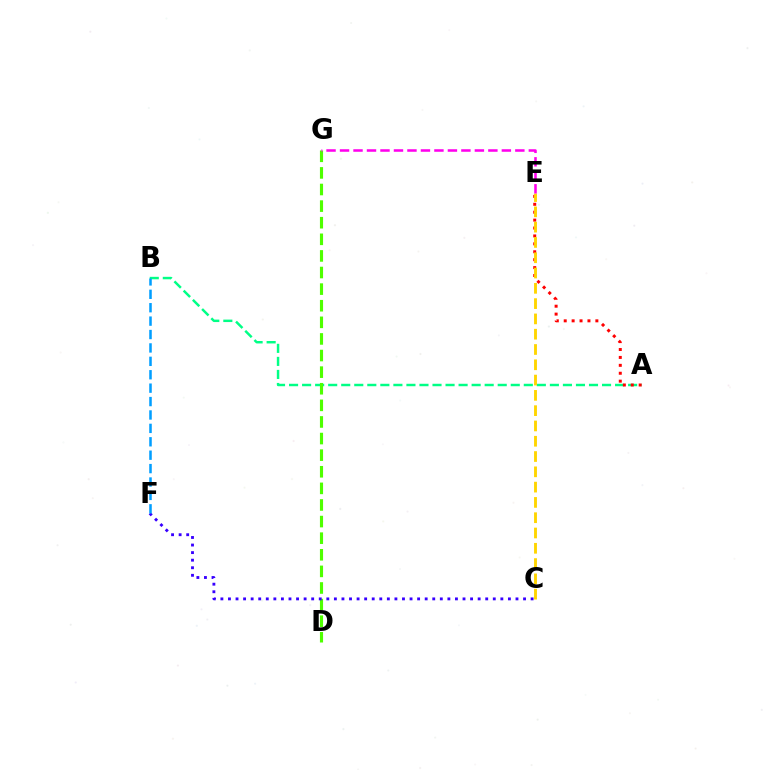{('A', 'B'): [{'color': '#00ff86', 'line_style': 'dashed', 'thickness': 1.77}], ('A', 'E'): [{'color': '#ff0000', 'line_style': 'dotted', 'thickness': 2.15}], ('D', 'G'): [{'color': '#4fff00', 'line_style': 'dashed', 'thickness': 2.26}], ('C', 'E'): [{'color': '#ffd500', 'line_style': 'dashed', 'thickness': 2.08}], ('C', 'F'): [{'color': '#3700ff', 'line_style': 'dotted', 'thickness': 2.06}], ('B', 'F'): [{'color': '#009eff', 'line_style': 'dashed', 'thickness': 1.82}], ('E', 'G'): [{'color': '#ff00ed', 'line_style': 'dashed', 'thickness': 1.83}]}